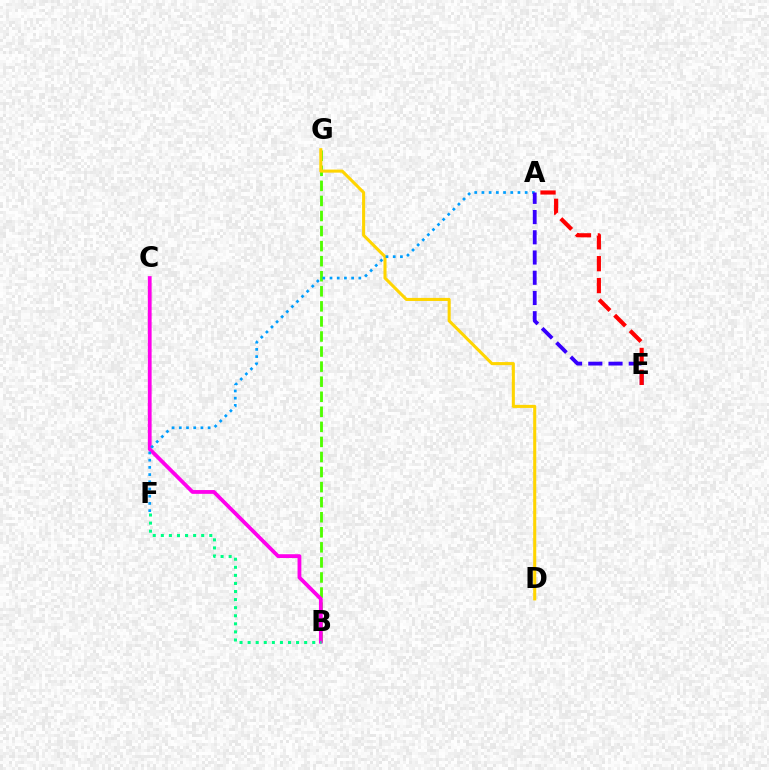{('B', 'G'): [{'color': '#4fff00', 'line_style': 'dashed', 'thickness': 2.05}], ('D', 'G'): [{'color': '#ffd500', 'line_style': 'solid', 'thickness': 2.21}], ('B', 'C'): [{'color': '#ff00ed', 'line_style': 'solid', 'thickness': 2.73}], ('A', 'F'): [{'color': '#009eff', 'line_style': 'dotted', 'thickness': 1.96}], ('A', 'E'): [{'color': '#3700ff', 'line_style': 'dashed', 'thickness': 2.75}, {'color': '#ff0000', 'line_style': 'dashed', 'thickness': 2.98}], ('B', 'F'): [{'color': '#00ff86', 'line_style': 'dotted', 'thickness': 2.19}]}